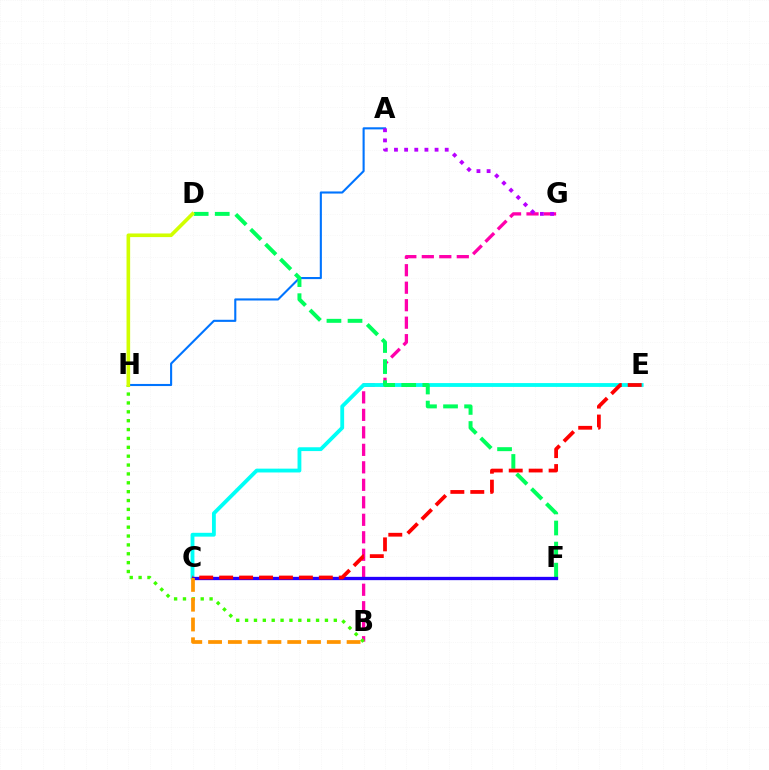{('B', 'G'): [{'color': '#ff00ac', 'line_style': 'dashed', 'thickness': 2.38}], ('B', 'H'): [{'color': '#3dff00', 'line_style': 'dotted', 'thickness': 2.41}], ('C', 'E'): [{'color': '#00fff6', 'line_style': 'solid', 'thickness': 2.75}, {'color': '#ff0000', 'line_style': 'dashed', 'thickness': 2.71}], ('A', 'H'): [{'color': '#0074ff', 'line_style': 'solid', 'thickness': 1.52}], ('D', 'F'): [{'color': '#00ff5c', 'line_style': 'dashed', 'thickness': 2.86}], ('C', 'F'): [{'color': '#2500ff', 'line_style': 'solid', 'thickness': 2.38}], ('A', 'G'): [{'color': '#b900ff', 'line_style': 'dotted', 'thickness': 2.76}], ('D', 'H'): [{'color': '#d1ff00', 'line_style': 'solid', 'thickness': 2.61}], ('B', 'C'): [{'color': '#ff9400', 'line_style': 'dashed', 'thickness': 2.69}]}